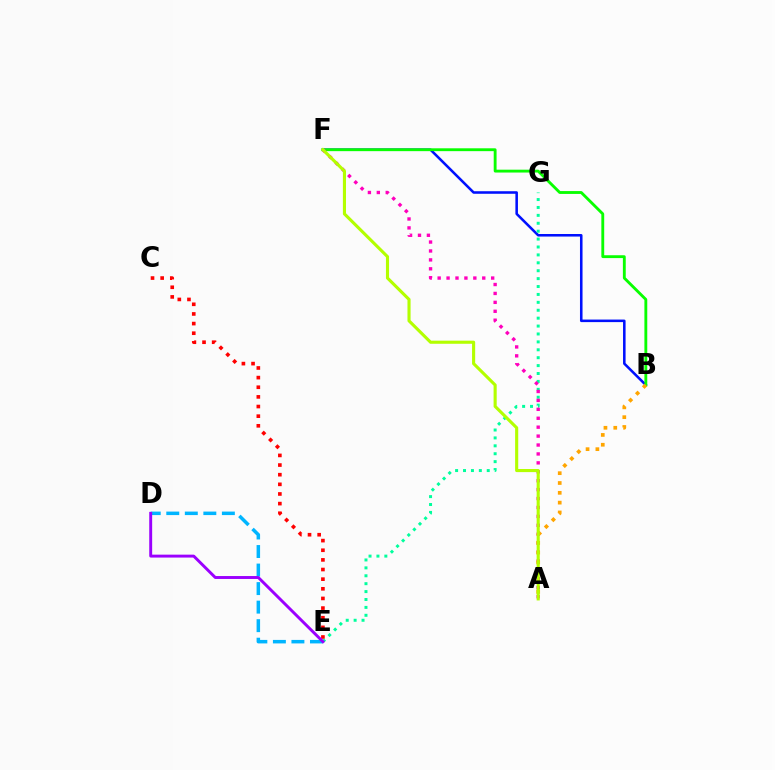{('C', 'E'): [{'color': '#ff0000', 'line_style': 'dotted', 'thickness': 2.62}], ('B', 'F'): [{'color': '#0010ff', 'line_style': 'solid', 'thickness': 1.84}, {'color': '#08ff00', 'line_style': 'solid', 'thickness': 2.05}], ('E', 'G'): [{'color': '#00ff9d', 'line_style': 'dotted', 'thickness': 2.15}], ('A', 'F'): [{'color': '#ff00bd', 'line_style': 'dotted', 'thickness': 2.42}, {'color': '#b3ff00', 'line_style': 'solid', 'thickness': 2.24}], ('A', 'B'): [{'color': '#ffa500', 'line_style': 'dotted', 'thickness': 2.67}], ('D', 'E'): [{'color': '#00b5ff', 'line_style': 'dashed', 'thickness': 2.52}, {'color': '#9b00ff', 'line_style': 'solid', 'thickness': 2.1}]}